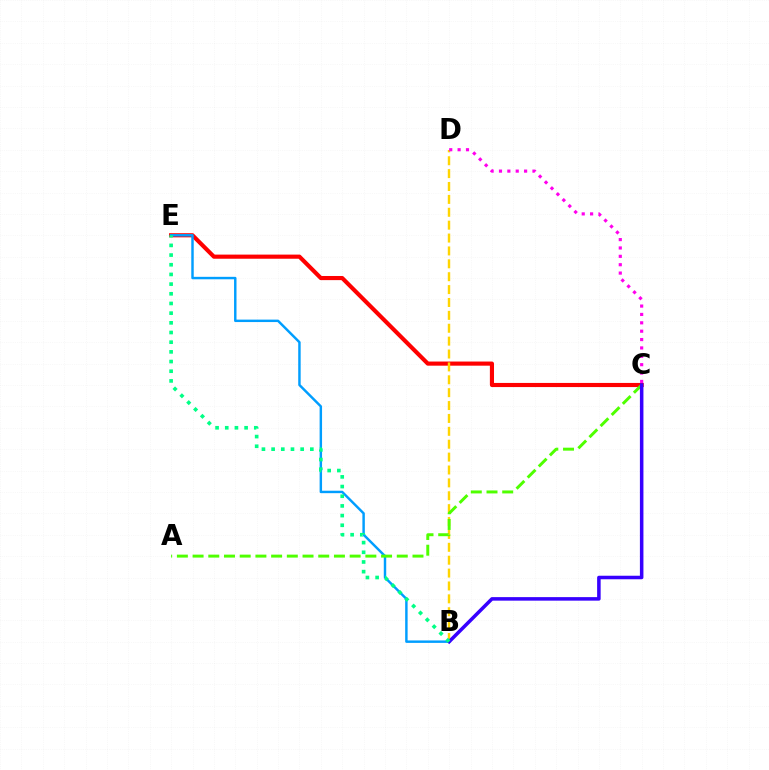{('C', 'E'): [{'color': '#ff0000', 'line_style': 'solid', 'thickness': 2.98}], ('B', 'D'): [{'color': '#ffd500', 'line_style': 'dashed', 'thickness': 1.75}], ('B', 'E'): [{'color': '#009eff', 'line_style': 'solid', 'thickness': 1.76}, {'color': '#00ff86', 'line_style': 'dotted', 'thickness': 2.63}], ('A', 'C'): [{'color': '#4fff00', 'line_style': 'dashed', 'thickness': 2.13}], ('B', 'C'): [{'color': '#3700ff', 'line_style': 'solid', 'thickness': 2.54}], ('C', 'D'): [{'color': '#ff00ed', 'line_style': 'dotted', 'thickness': 2.27}]}